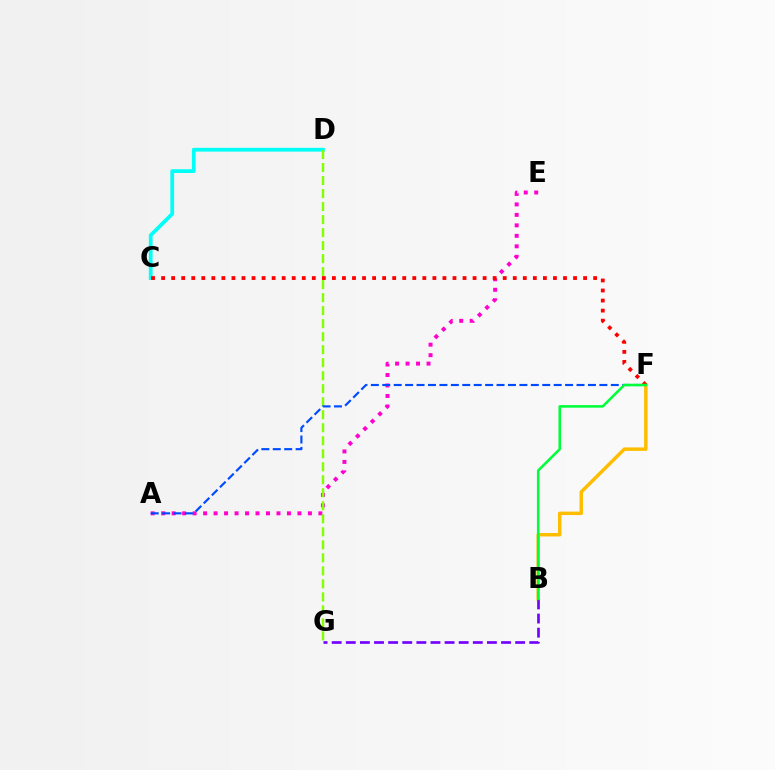{('C', 'D'): [{'color': '#00fff6', 'line_style': 'solid', 'thickness': 2.71}], ('A', 'E'): [{'color': '#ff00cf', 'line_style': 'dotted', 'thickness': 2.85}], ('B', 'F'): [{'color': '#ffbd00', 'line_style': 'solid', 'thickness': 2.49}, {'color': '#00ff39', 'line_style': 'solid', 'thickness': 1.84}], ('D', 'G'): [{'color': '#84ff00', 'line_style': 'dashed', 'thickness': 1.77}], ('A', 'F'): [{'color': '#004bff', 'line_style': 'dashed', 'thickness': 1.55}], ('C', 'F'): [{'color': '#ff0000', 'line_style': 'dotted', 'thickness': 2.73}], ('B', 'G'): [{'color': '#7200ff', 'line_style': 'dashed', 'thickness': 1.92}]}